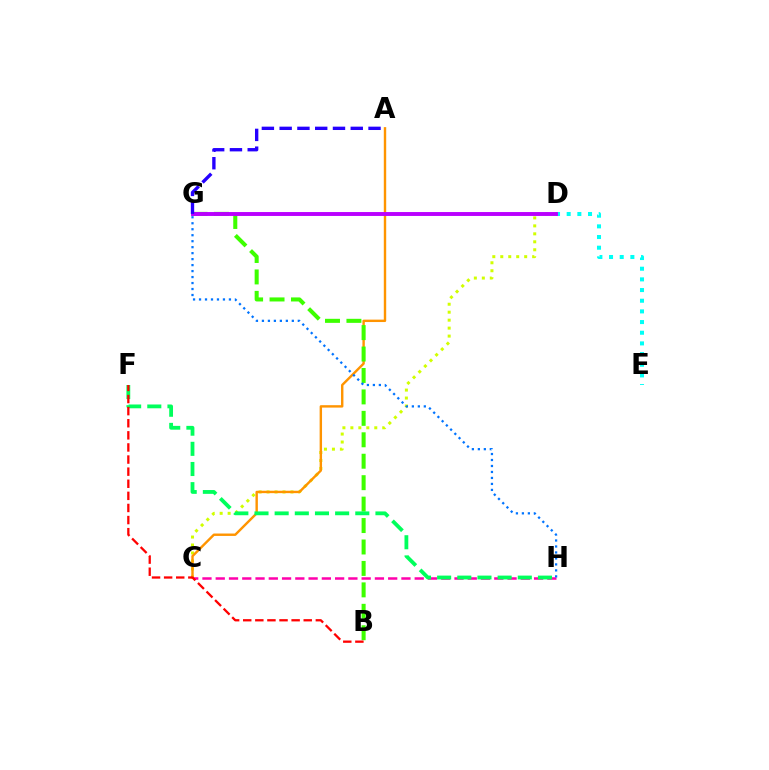{('C', 'D'): [{'color': '#d1ff00', 'line_style': 'dotted', 'thickness': 2.16}], ('A', 'C'): [{'color': '#ff9400', 'line_style': 'solid', 'thickness': 1.74}], ('D', 'E'): [{'color': '#00fff6', 'line_style': 'dotted', 'thickness': 2.9}], ('B', 'G'): [{'color': '#3dff00', 'line_style': 'dashed', 'thickness': 2.91}], ('C', 'H'): [{'color': '#ff00ac', 'line_style': 'dashed', 'thickness': 1.8}], ('G', 'H'): [{'color': '#0074ff', 'line_style': 'dotted', 'thickness': 1.62}], ('D', 'G'): [{'color': '#b900ff', 'line_style': 'solid', 'thickness': 2.81}], ('F', 'H'): [{'color': '#00ff5c', 'line_style': 'dashed', 'thickness': 2.74}], ('A', 'G'): [{'color': '#2500ff', 'line_style': 'dashed', 'thickness': 2.41}], ('B', 'F'): [{'color': '#ff0000', 'line_style': 'dashed', 'thickness': 1.64}]}